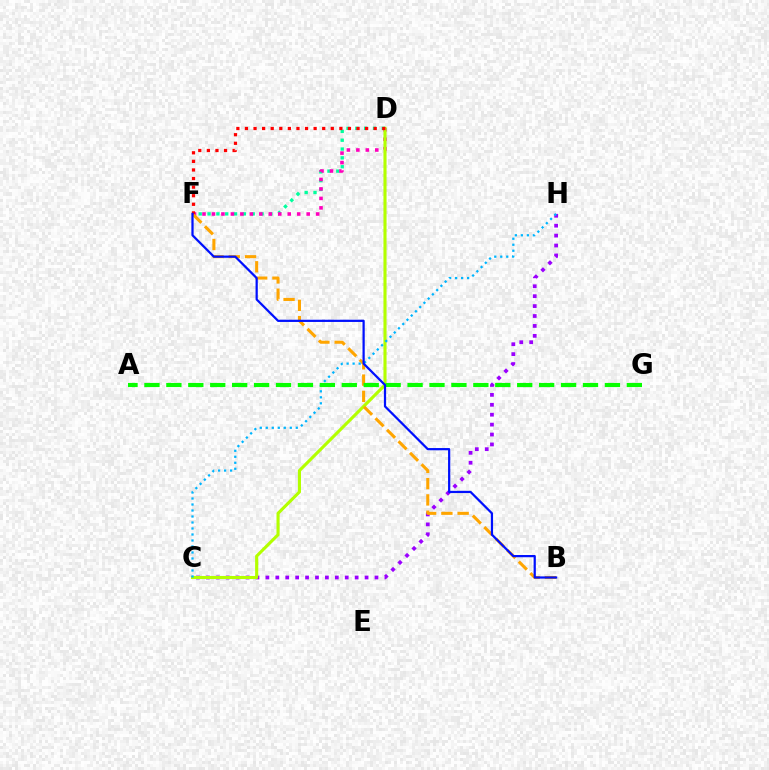{('C', 'H'): [{'color': '#9b00ff', 'line_style': 'dotted', 'thickness': 2.69}, {'color': '#00b5ff', 'line_style': 'dotted', 'thickness': 1.63}], ('D', 'F'): [{'color': '#00ff9d', 'line_style': 'dotted', 'thickness': 2.4}, {'color': '#ff00bd', 'line_style': 'dotted', 'thickness': 2.57}, {'color': '#ff0000', 'line_style': 'dotted', 'thickness': 2.33}], ('C', 'D'): [{'color': '#b3ff00', 'line_style': 'solid', 'thickness': 2.24}], ('B', 'F'): [{'color': '#ffa500', 'line_style': 'dashed', 'thickness': 2.21}, {'color': '#0010ff', 'line_style': 'solid', 'thickness': 1.61}], ('A', 'G'): [{'color': '#08ff00', 'line_style': 'dashed', 'thickness': 2.98}]}